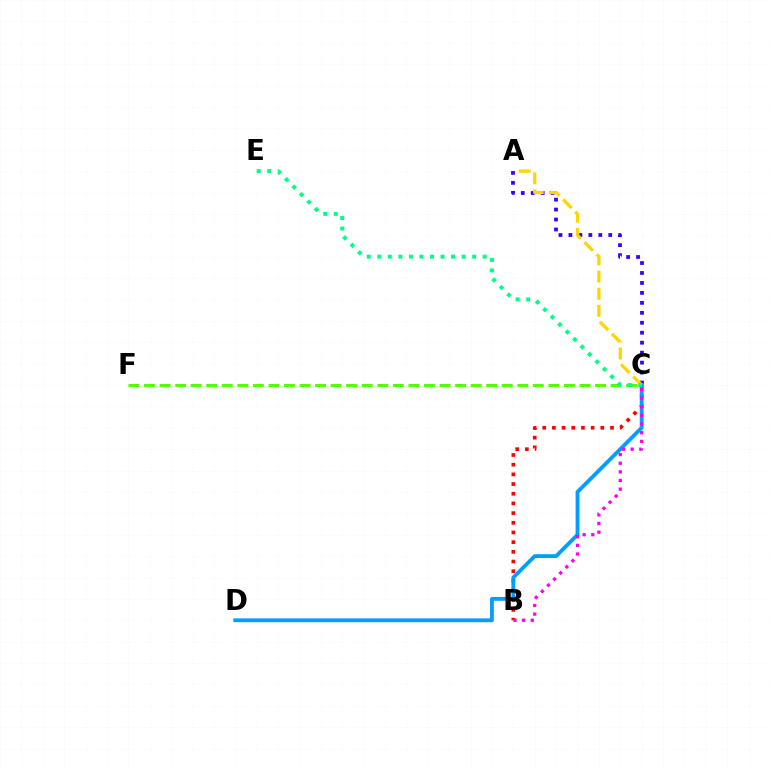{('B', 'C'): [{'color': '#ff0000', 'line_style': 'dotted', 'thickness': 2.63}, {'color': '#ff00ed', 'line_style': 'dotted', 'thickness': 2.35}], ('A', 'C'): [{'color': '#3700ff', 'line_style': 'dotted', 'thickness': 2.71}, {'color': '#ffd500', 'line_style': 'dashed', 'thickness': 2.33}], ('C', 'F'): [{'color': '#4fff00', 'line_style': 'dashed', 'thickness': 2.11}], ('C', 'D'): [{'color': '#009eff', 'line_style': 'solid', 'thickness': 2.75}], ('C', 'E'): [{'color': '#00ff86', 'line_style': 'dotted', 'thickness': 2.86}]}